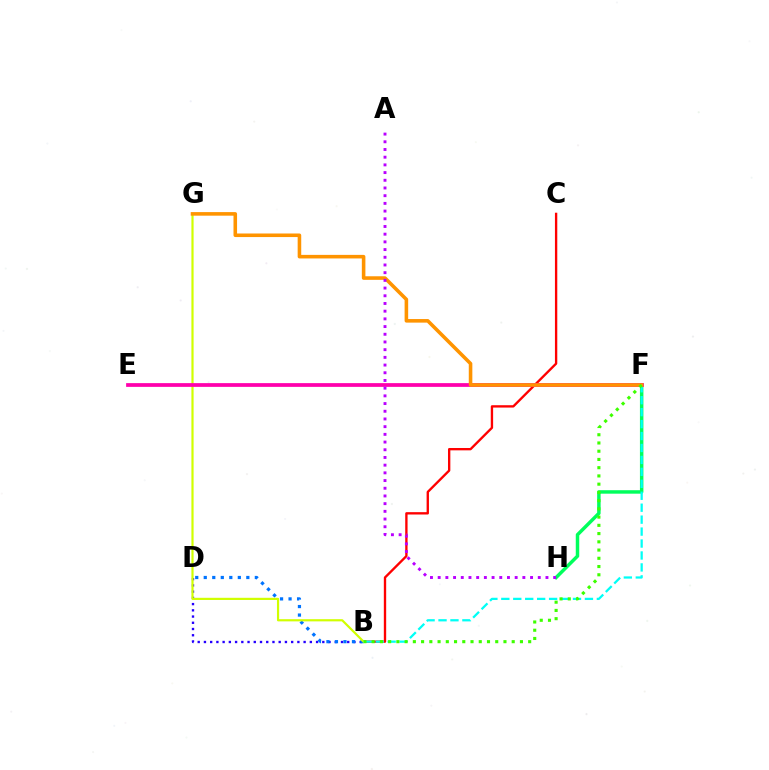{('B', 'D'): [{'color': '#2500ff', 'line_style': 'dotted', 'thickness': 1.69}, {'color': '#0074ff', 'line_style': 'dotted', 'thickness': 2.31}], ('B', 'C'): [{'color': '#ff0000', 'line_style': 'solid', 'thickness': 1.69}], ('F', 'H'): [{'color': '#00ff5c', 'line_style': 'solid', 'thickness': 2.5}], ('B', 'G'): [{'color': '#d1ff00', 'line_style': 'solid', 'thickness': 1.58}], ('B', 'F'): [{'color': '#00fff6', 'line_style': 'dashed', 'thickness': 1.62}, {'color': '#3dff00', 'line_style': 'dotted', 'thickness': 2.24}], ('E', 'F'): [{'color': '#ff00ac', 'line_style': 'solid', 'thickness': 2.69}], ('F', 'G'): [{'color': '#ff9400', 'line_style': 'solid', 'thickness': 2.57}], ('A', 'H'): [{'color': '#b900ff', 'line_style': 'dotted', 'thickness': 2.09}]}